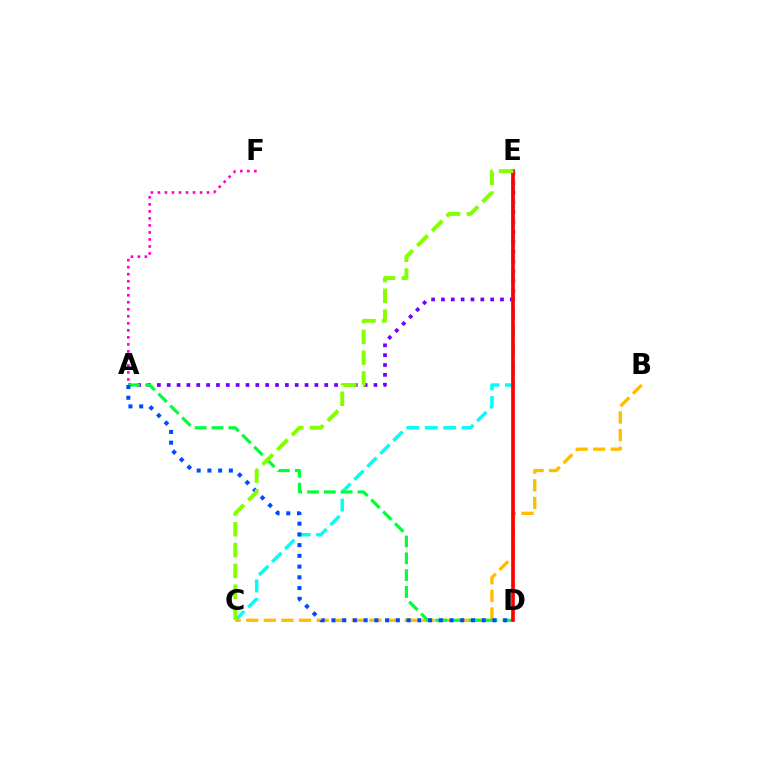{('A', 'F'): [{'color': '#ff00cf', 'line_style': 'dotted', 'thickness': 1.91}], ('A', 'E'): [{'color': '#7200ff', 'line_style': 'dotted', 'thickness': 2.67}], ('C', 'E'): [{'color': '#00fff6', 'line_style': 'dashed', 'thickness': 2.5}, {'color': '#84ff00', 'line_style': 'dashed', 'thickness': 2.83}], ('B', 'C'): [{'color': '#ffbd00', 'line_style': 'dashed', 'thickness': 2.39}], ('A', 'D'): [{'color': '#00ff39', 'line_style': 'dashed', 'thickness': 2.29}, {'color': '#004bff', 'line_style': 'dotted', 'thickness': 2.92}], ('D', 'E'): [{'color': '#ff0000', 'line_style': 'solid', 'thickness': 2.66}]}